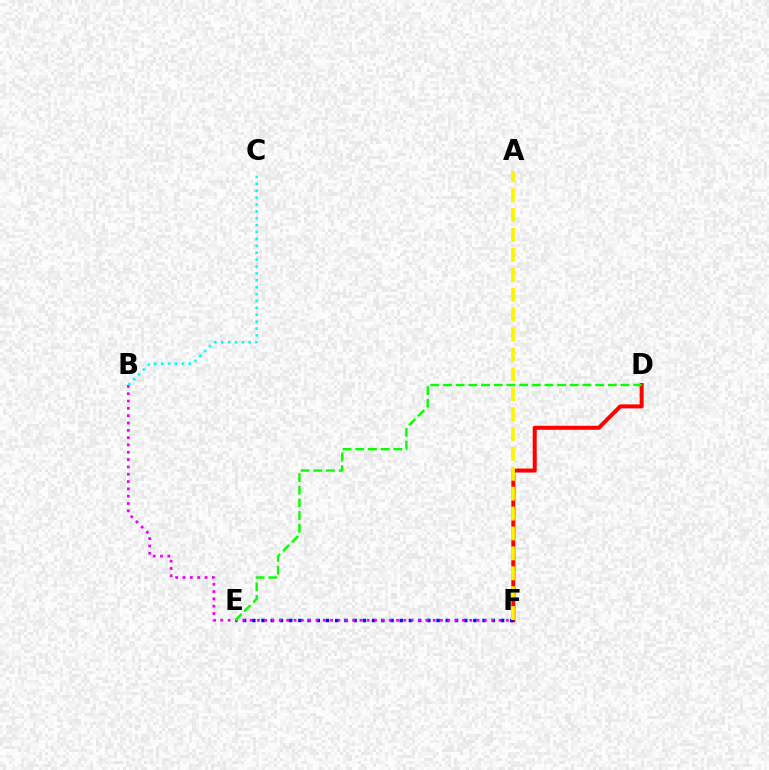{('D', 'F'): [{'color': '#ff0000', 'line_style': 'solid', 'thickness': 2.88}], ('E', 'F'): [{'color': '#0010ff', 'line_style': 'dotted', 'thickness': 2.5}], ('A', 'F'): [{'color': '#fcf500', 'line_style': 'dashed', 'thickness': 2.7}], ('B', 'F'): [{'color': '#ee00ff', 'line_style': 'dotted', 'thickness': 1.99}], ('D', 'E'): [{'color': '#08ff00', 'line_style': 'dashed', 'thickness': 1.72}], ('B', 'C'): [{'color': '#00fff6', 'line_style': 'dotted', 'thickness': 1.87}]}